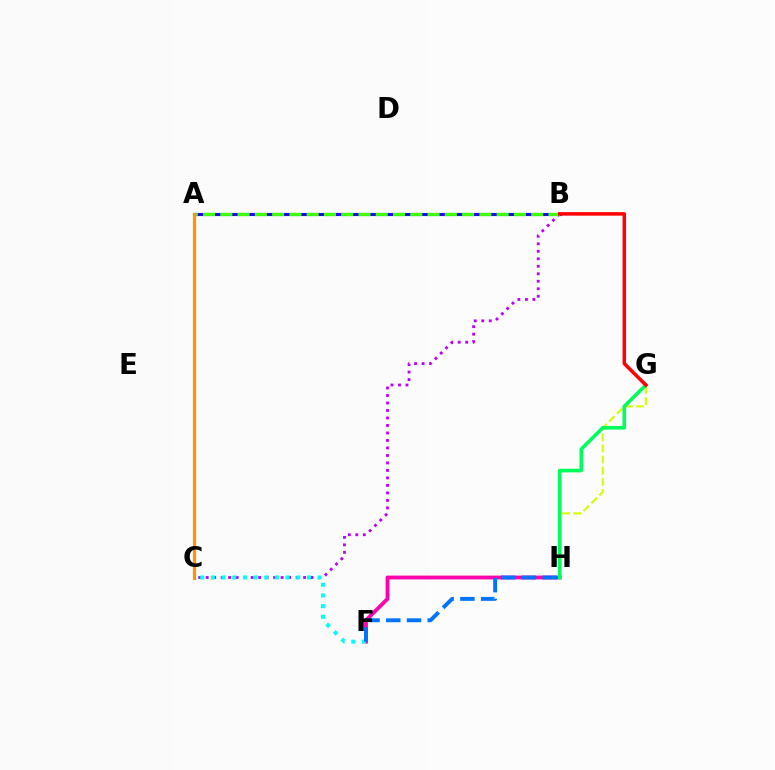{('G', 'H'): [{'color': '#d1ff00', 'line_style': 'dashed', 'thickness': 1.51}, {'color': '#00ff5c', 'line_style': 'solid', 'thickness': 2.62}], ('A', 'B'): [{'color': '#2500ff', 'line_style': 'solid', 'thickness': 2.22}, {'color': '#3dff00', 'line_style': 'dashed', 'thickness': 2.35}], ('B', 'C'): [{'color': '#b900ff', 'line_style': 'dotted', 'thickness': 2.04}], ('F', 'H'): [{'color': '#ff00ac', 'line_style': 'solid', 'thickness': 2.74}, {'color': '#0074ff', 'line_style': 'dashed', 'thickness': 2.82}], ('C', 'F'): [{'color': '#00fff6', 'line_style': 'dotted', 'thickness': 2.9}], ('A', 'C'): [{'color': '#ff9400', 'line_style': 'solid', 'thickness': 2.3}], ('B', 'G'): [{'color': '#ff0000', 'line_style': 'solid', 'thickness': 2.53}]}